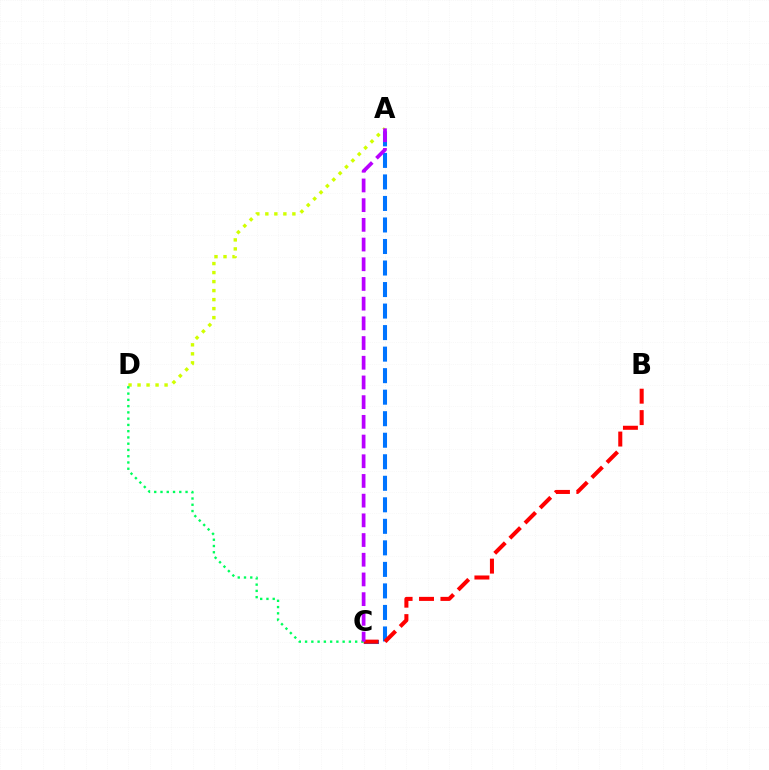{('A', 'C'): [{'color': '#0074ff', 'line_style': 'dashed', 'thickness': 2.92}, {'color': '#b900ff', 'line_style': 'dashed', 'thickness': 2.68}], ('B', 'C'): [{'color': '#ff0000', 'line_style': 'dashed', 'thickness': 2.91}], ('A', 'D'): [{'color': '#d1ff00', 'line_style': 'dotted', 'thickness': 2.45}], ('C', 'D'): [{'color': '#00ff5c', 'line_style': 'dotted', 'thickness': 1.7}]}